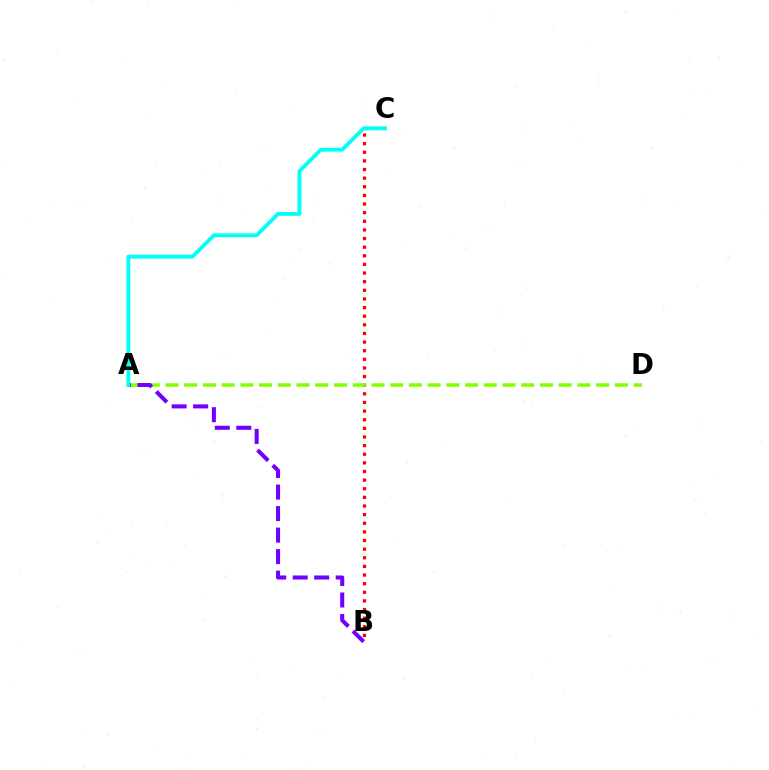{('B', 'C'): [{'color': '#ff0000', 'line_style': 'dotted', 'thickness': 2.34}], ('A', 'D'): [{'color': '#84ff00', 'line_style': 'dashed', 'thickness': 2.54}], ('A', 'B'): [{'color': '#7200ff', 'line_style': 'dashed', 'thickness': 2.92}], ('A', 'C'): [{'color': '#00fff6', 'line_style': 'solid', 'thickness': 2.77}]}